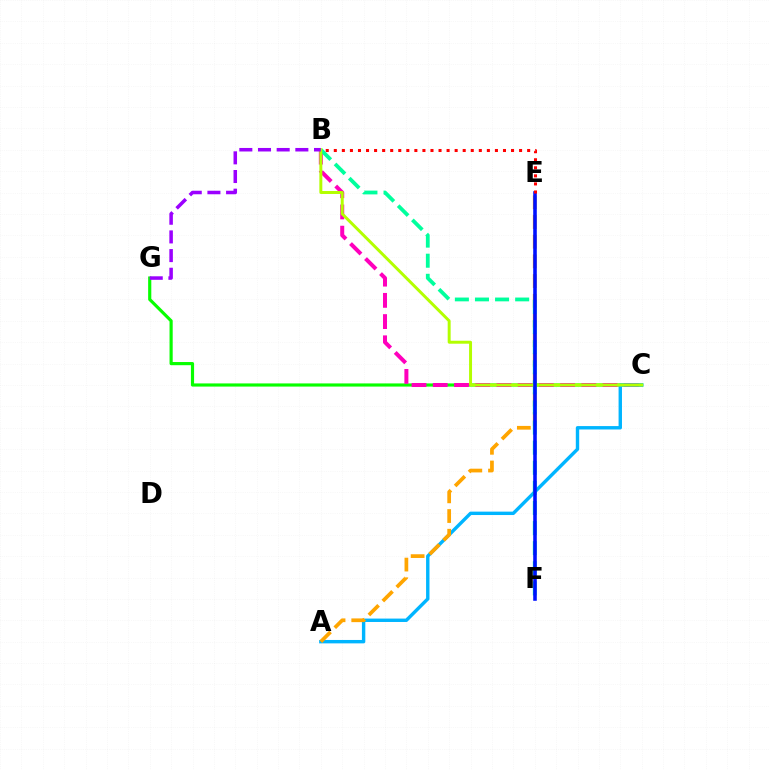{('C', 'G'): [{'color': '#08ff00', 'line_style': 'solid', 'thickness': 2.28}], ('B', 'C'): [{'color': '#ff00bd', 'line_style': 'dashed', 'thickness': 2.88}, {'color': '#b3ff00', 'line_style': 'solid', 'thickness': 2.14}], ('A', 'C'): [{'color': '#00b5ff', 'line_style': 'solid', 'thickness': 2.45}], ('A', 'E'): [{'color': '#ffa500', 'line_style': 'dashed', 'thickness': 2.68}], ('B', 'F'): [{'color': '#00ff9d', 'line_style': 'dashed', 'thickness': 2.73}], ('E', 'F'): [{'color': '#0010ff', 'line_style': 'solid', 'thickness': 2.57}], ('B', 'E'): [{'color': '#ff0000', 'line_style': 'dotted', 'thickness': 2.19}], ('B', 'G'): [{'color': '#9b00ff', 'line_style': 'dashed', 'thickness': 2.54}]}